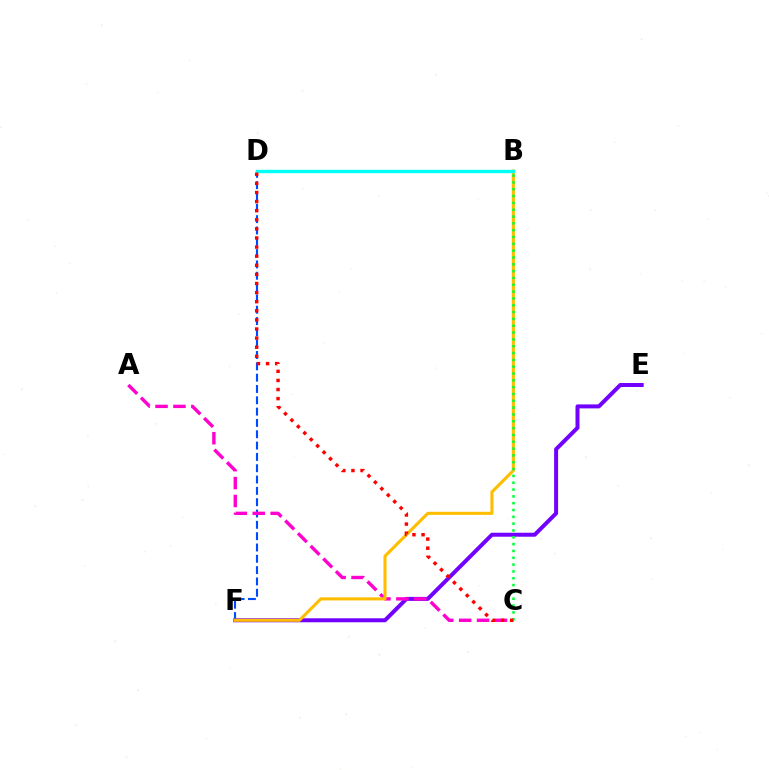{('E', 'F'): [{'color': '#7200ff', 'line_style': 'solid', 'thickness': 2.87}], ('D', 'F'): [{'color': '#004bff', 'line_style': 'dashed', 'thickness': 1.54}], ('B', 'D'): [{'color': '#84ff00', 'line_style': 'dotted', 'thickness': 2.2}, {'color': '#00fff6', 'line_style': 'solid', 'thickness': 2.44}], ('A', 'C'): [{'color': '#ff00cf', 'line_style': 'dashed', 'thickness': 2.43}], ('B', 'F'): [{'color': '#ffbd00', 'line_style': 'solid', 'thickness': 2.22}], ('B', 'C'): [{'color': '#00ff39', 'line_style': 'dotted', 'thickness': 1.85}], ('C', 'D'): [{'color': '#ff0000', 'line_style': 'dotted', 'thickness': 2.47}]}